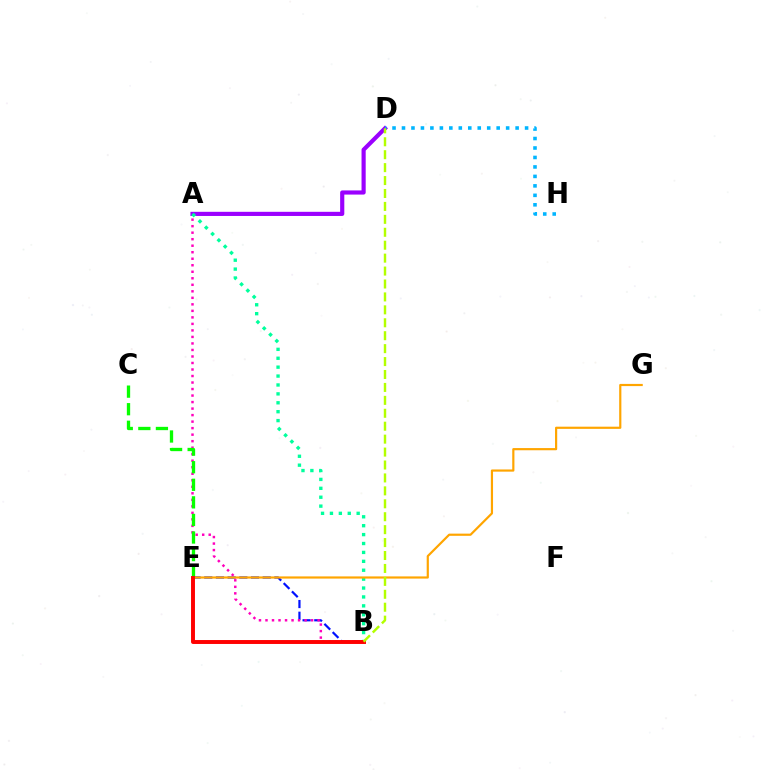{('B', 'E'): [{'color': '#0010ff', 'line_style': 'dashed', 'thickness': 1.59}, {'color': '#ff0000', 'line_style': 'solid', 'thickness': 2.83}], ('A', 'B'): [{'color': '#ff00bd', 'line_style': 'dotted', 'thickness': 1.77}, {'color': '#00ff9d', 'line_style': 'dotted', 'thickness': 2.42}], ('A', 'D'): [{'color': '#9b00ff', 'line_style': 'solid', 'thickness': 2.99}], ('C', 'E'): [{'color': '#08ff00', 'line_style': 'dashed', 'thickness': 2.39}], ('E', 'G'): [{'color': '#ffa500', 'line_style': 'solid', 'thickness': 1.57}], ('D', 'H'): [{'color': '#00b5ff', 'line_style': 'dotted', 'thickness': 2.57}], ('B', 'D'): [{'color': '#b3ff00', 'line_style': 'dashed', 'thickness': 1.76}]}